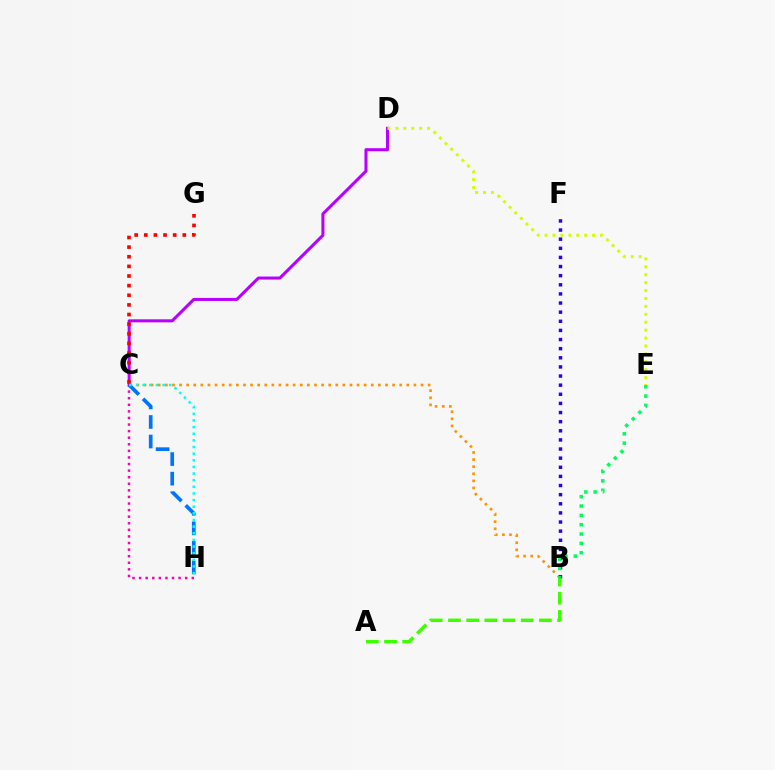{('C', 'H'): [{'color': '#ff00ac', 'line_style': 'dotted', 'thickness': 1.79}, {'color': '#0074ff', 'line_style': 'dashed', 'thickness': 2.66}, {'color': '#00fff6', 'line_style': 'dotted', 'thickness': 1.8}], ('C', 'D'): [{'color': '#b900ff', 'line_style': 'solid', 'thickness': 2.19}], ('B', 'C'): [{'color': '#ff9400', 'line_style': 'dotted', 'thickness': 1.93}], ('B', 'F'): [{'color': '#2500ff', 'line_style': 'dotted', 'thickness': 2.48}], ('A', 'B'): [{'color': '#3dff00', 'line_style': 'dashed', 'thickness': 2.47}], ('C', 'G'): [{'color': '#ff0000', 'line_style': 'dotted', 'thickness': 2.62}], ('D', 'E'): [{'color': '#d1ff00', 'line_style': 'dotted', 'thickness': 2.15}], ('B', 'E'): [{'color': '#00ff5c', 'line_style': 'dotted', 'thickness': 2.54}]}